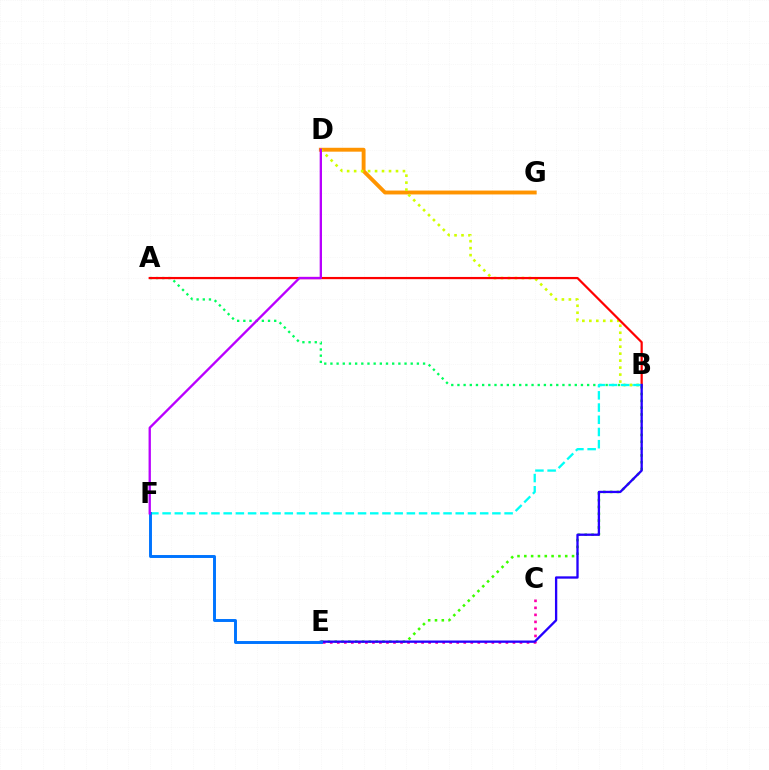{('A', 'B'): [{'color': '#00ff5c', 'line_style': 'dotted', 'thickness': 1.68}, {'color': '#ff0000', 'line_style': 'solid', 'thickness': 1.6}], ('B', 'E'): [{'color': '#3dff00', 'line_style': 'dotted', 'thickness': 1.85}, {'color': '#2500ff', 'line_style': 'solid', 'thickness': 1.67}], ('D', 'G'): [{'color': '#ff9400', 'line_style': 'solid', 'thickness': 2.8}], ('B', 'D'): [{'color': '#d1ff00', 'line_style': 'dotted', 'thickness': 1.9}], ('C', 'E'): [{'color': '#ff00ac', 'line_style': 'dotted', 'thickness': 1.91}], ('B', 'F'): [{'color': '#00fff6', 'line_style': 'dashed', 'thickness': 1.66}], ('E', 'F'): [{'color': '#0074ff', 'line_style': 'solid', 'thickness': 2.12}], ('D', 'F'): [{'color': '#b900ff', 'line_style': 'solid', 'thickness': 1.68}]}